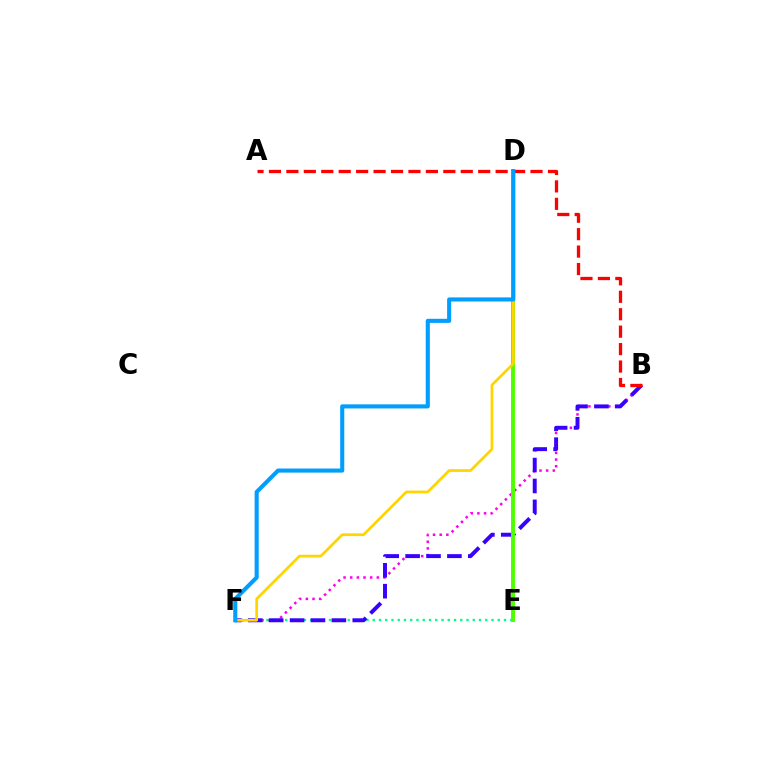{('B', 'F'): [{'color': '#ff00ed', 'line_style': 'dotted', 'thickness': 1.81}, {'color': '#3700ff', 'line_style': 'dashed', 'thickness': 2.84}], ('E', 'F'): [{'color': '#00ff86', 'line_style': 'dotted', 'thickness': 1.7}], ('D', 'E'): [{'color': '#4fff00', 'line_style': 'solid', 'thickness': 2.83}], ('A', 'B'): [{'color': '#ff0000', 'line_style': 'dashed', 'thickness': 2.37}], ('D', 'F'): [{'color': '#ffd500', 'line_style': 'solid', 'thickness': 1.97}, {'color': '#009eff', 'line_style': 'solid', 'thickness': 2.94}]}